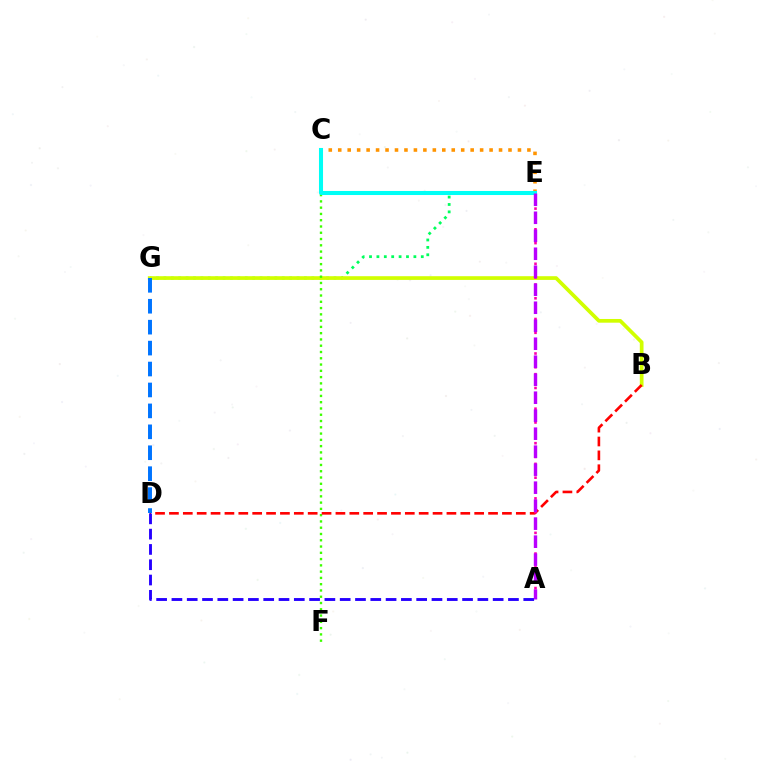{('E', 'G'): [{'color': '#00ff5c', 'line_style': 'dotted', 'thickness': 2.01}], ('B', 'G'): [{'color': '#d1ff00', 'line_style': 'solid', 'thickness': 2.67}], ('C', 'F'): [{'color': '#3dff00', 'line_style': 'dotted', 'thickness': 1.71}], ('C', 'E'): [{'color': '#ff9400', 'line_style': 'dotted', 'thickness': 2.57}, {'color': '#00fff6', 'line_style': 'solid', 'thickness': 2.91}], ('B', 'D'): [{'color': '#ff0000', 'line_style': 'dashed', 'thickness': 1.88}], ('A', 'D'): [{'color': '#2500ff', 'line_style': 'dashed', 'thickness': 2.08}], ('A', 'E'): [{'color': '#ff00ac', 'line_style': 'dotted', 'thickness': 1.87}, {'color': '#b900ff', 'line_style': 'dashed', 'thickness': 2.44}], ('D', 'G'): [{'color': '#0074ff', 'line_style': 'dashed', 'thickness': 2.84}]}